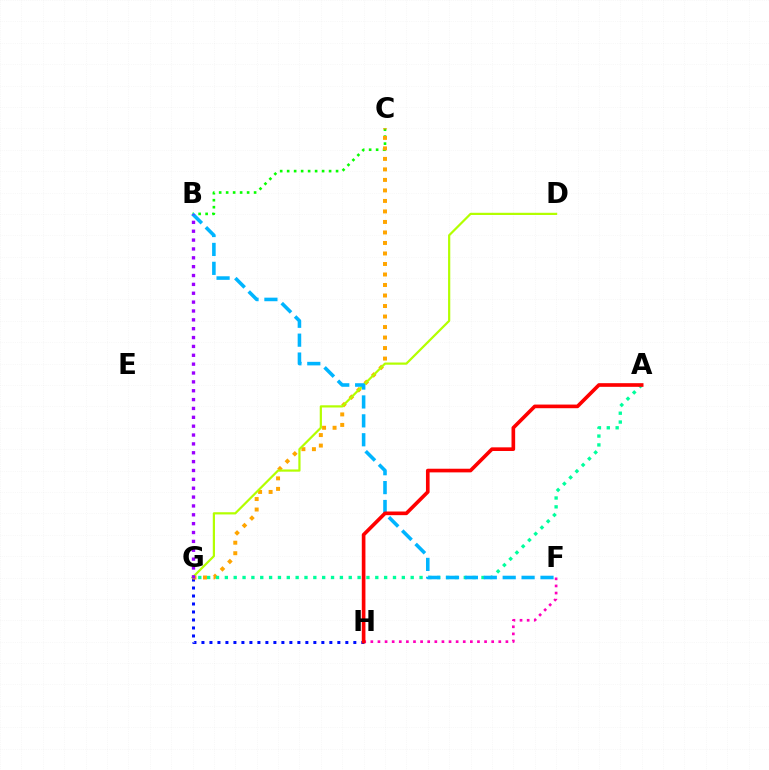{('B', 'C'): [{'color': '#08ff00', 'line_style': 'dotted', 'thickness': 1.9}], ('G', 'H'): [{'color': '#0010ff', 'line_style': 'dotted', 'thickness': 2.17}], ('C', 'G'): [{'color': '#ffa500', 'line_style': 'dotted', 'thickness': 2.86}], ('D', 'G'): [{'color': '#b3ff00', 'line_style': 'solid', 'thickness': 1.59}], ('A', 'G'): [{'color': '#00ff9d', 'line_style': 'dotted', 'thickness': 2.4}], ('B', 'F'): [{'color': '#00b5ff', 'line_style': 'dashed', 'thickness': 2.57}], ('F', 'H'): [{'color': '#ff00bd', 'line_style': 'dotted', 'thickness': 1.93}], ('A', 'H'): [{'color': '#ff0000', 'line_style': 'solid', 'thickness': 2.63}], ('B', 'G'): [{'color': '#9b00ff', 'line_style': 'dotted', 'thickness': 2.41}]}